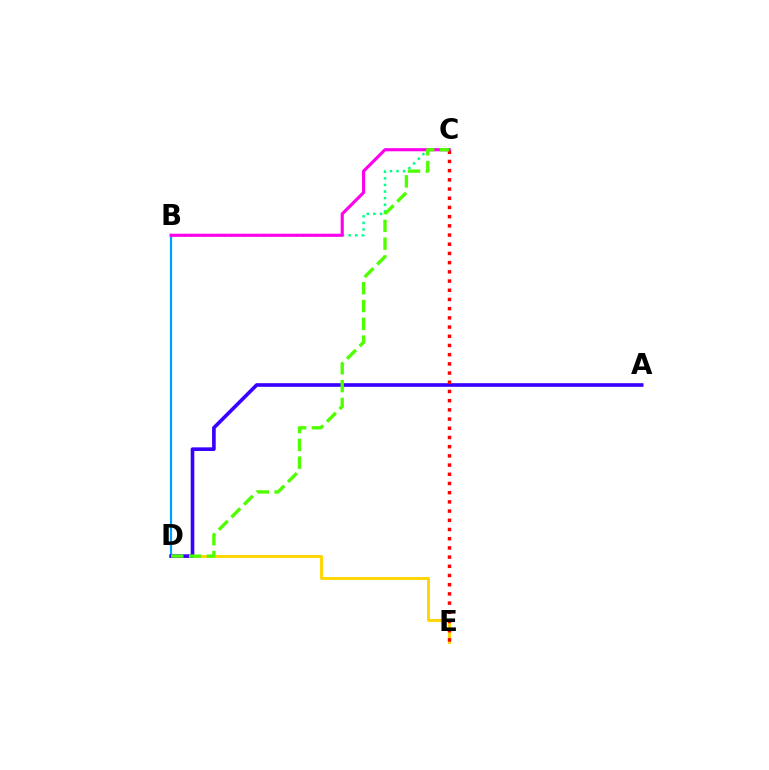{('B', 'C'): [{'color': '#00ff86', 'line_style': 'dotted', 'thickness': 1.79}, {'color': '#ff00ed', 'line_style': 'solid', 'thickness': 2.26}], ('B', 'D'): [{'color': '#009eff', 'line_style': 'solid', 'thickness': 1.59}], ('D', 'E'): [{'color': '#ffd500', 'line_style': 'solid', 'thickness': 2.08}], ('A', 'D'): [{'color': '#3700ff', 'line_style': 'solid', 'thickness': 2.61}], ('C', 'E'): [{'color': '#ff0000', 'line_style': 'dotted', 'thickness': 2.5}], ('C', 'D'): [{'color': '#4fff00', 'line_style': 'dashed', 'thickness': 2.42}]}